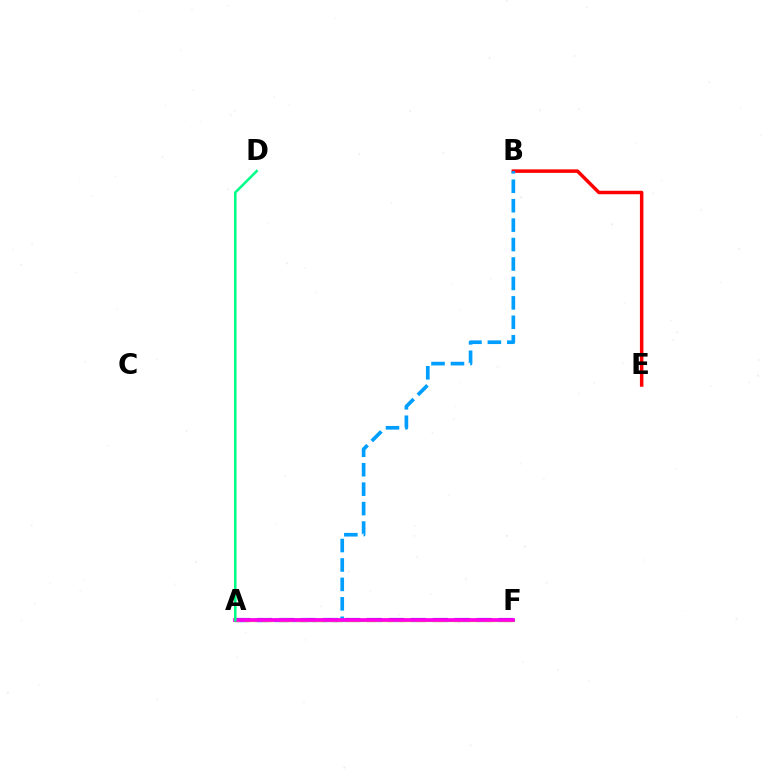{('B', 'E'): [{'color': '#ff0000', 'line_style': 'solid', 'thickness': 2.51}], ('A', 'F'): [{'color': '#3700ff', 'line_style': 'dashed', 'thickness': 2.98}, {'color': '#4fff00', 'line_style': 'solid', 'thickness': 2.23}, {'color': '#ffd500', 'line_style': 'dashed', 'thickness': 2.32}, {'color': '#ff00ed', 'line_style': 'solid', 'thickness': 2.68}], ('A', 'B'): [{'color': '#009eff', 'line_style': 'dashed', 'thickness': 2.64}], ('A', 'D'): [{'color': '#00ff86', 'line_style': 'solid', 'thickness': 1.84}]}